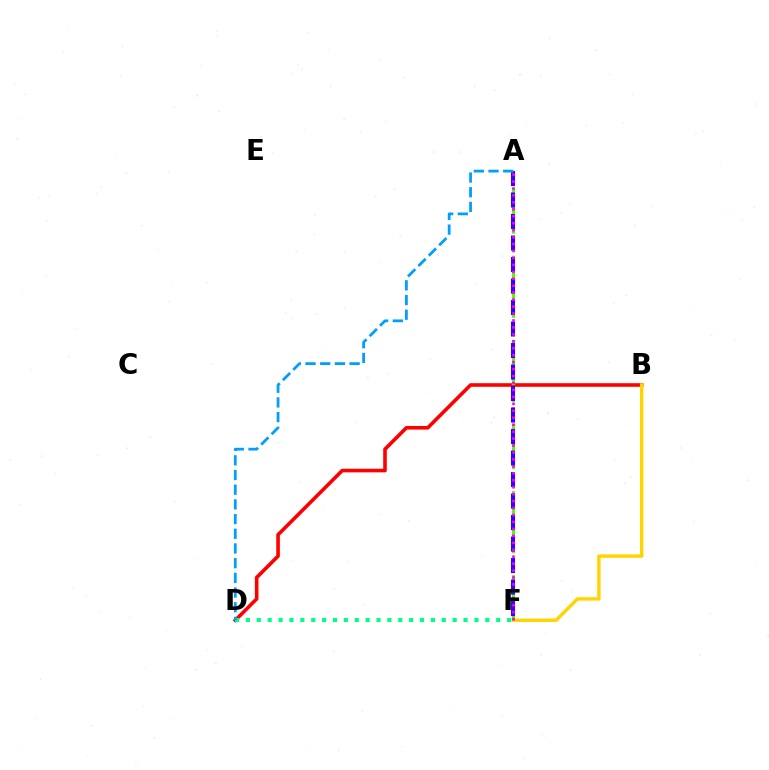{('B', 'D'): [{'color': '#ff0000', 'line_style': 'solid', 'thickness': 2.59}], ('D', 'F'): [{'color': '#00ff86', 'line_style': 'dotted', 'thickness': 2.96}], ('B', 'F'): [{'color': '#ffd500', 'line_style': 'solid', 'thickness': 2.46}], ('A', 'F'): [{'color': '#4fff00', 'line_style': 'dashed', 'thickness': 2.28}, {'color': '#3700ff', 'line_style': 'dashed', 'thickness': 2.92}, {'color': '#ff00ed', 'line_style': 'dotted', 'thickness': 1.89}], ('A', 'D'): [{'color': '#009eff', 'line_style': 'dashed', 'thickness': 2.0}]}